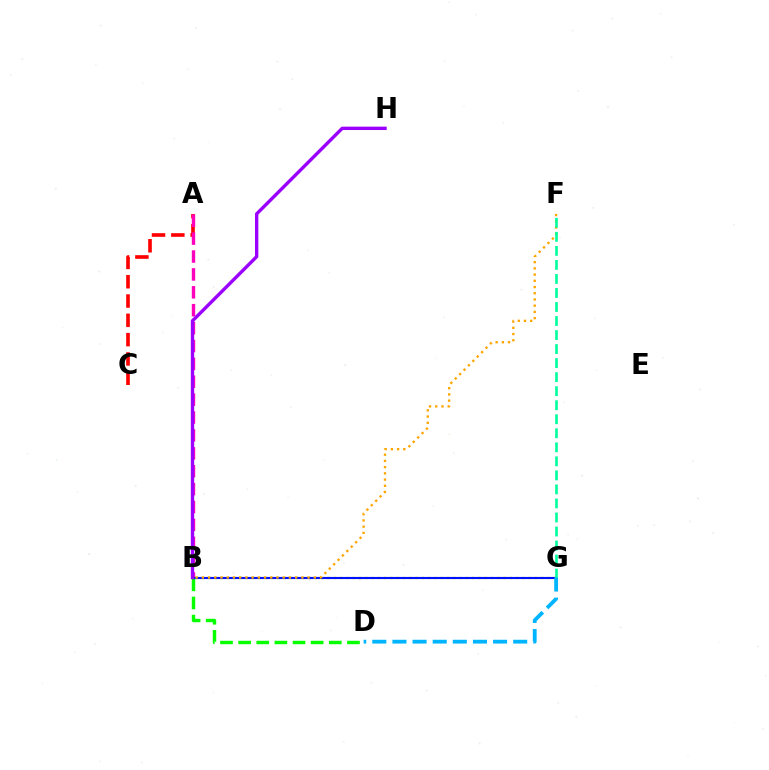{('B', 'D'): [{'color': '#08ff00', 'line_style': 'dashed', 'thickness': 2.46}], ('B', 'G'): [{'color': '#b3ff00', 'line_style': 'dotted', 'thickness': 1.71}, {'color': '#0010ff', 'line_style': 'solid', 'thickness': 1.53}], ('A', 'C'): [{'color': '#ff0000', 'line_style': 'dashed', 'thickness': 2.62}], ('A', 'B'): [{'color': '#ff00bd', 'line_style': 'dashed', 'thickness': 2.43}], ('B', 'F'): [{'color': '#ffa500', 'line_style': 'dotted', 'thickness': 1.69}], ('F', 'G'): [{'color': '#00ff9d', 'line_style': 'dashed', 'thickness': 1.91}], ('B', 'H'): [{'color': '#9b00ff', 'line_style': 'solid', 'thickness': 2.43}], ('D', 'G'): [{'color': '#00b5ff', 'line_style': 'dashed', 'thickness': 2.73}]}